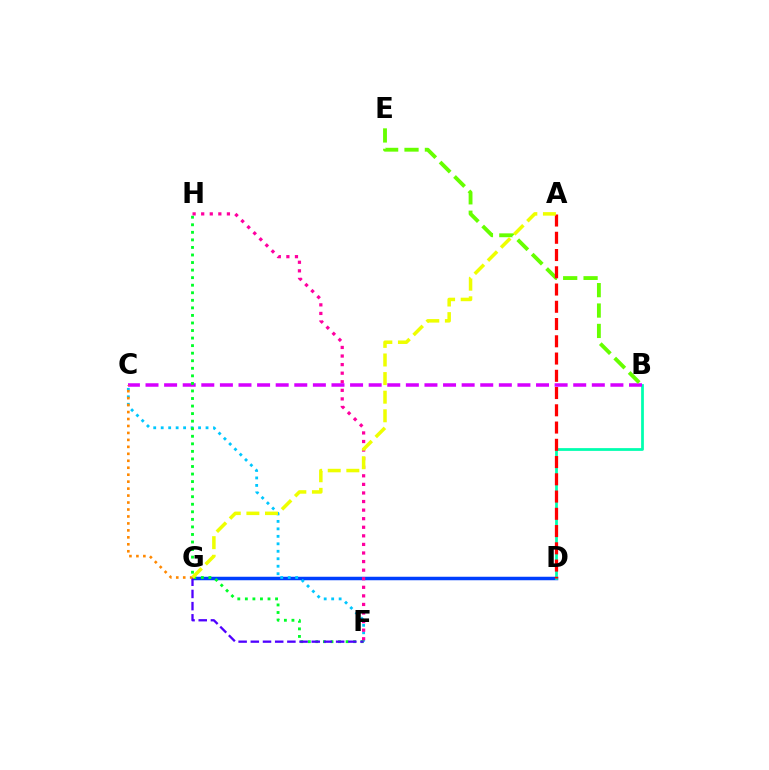{('D', 'G'): [{'color': '#003fff', 'line_style': 'solid', 'thickness': 2.51}], ('C', 'F'): [{'color': '#00c7ff', 'line_style': 'dotted', 'thickness': 2.03}], ('F', 'H'): [{'color': '#ff00a0', 'line_style': 'dotted', 'thickness': 2.33}, {'color': '#00ff27', 'line_style': 'dotted', 'thickness': 2.05}], ('B', 'D'): [{'color': '#00ffaf', 'line_style': 'solid', 'thickness': 1.98}], ('B', 'C'): [{'color': '#d600ff', 'line_style': 'dashed', 'thickness': 2.53}], ('B', 'E'): [{'color': '#66ff00', 'line_style': 'dashed', 'thickness': 2.77}], ('F', 'G'): [{'color': '#4f00ff', 'line_style': 'dashed', 'thickness': 1.66}], ('C', 'G'): [{'color': '#ff8800', 'line_style': 'dotted', 'thickness': 1.89}], ('A', 'D'): [{'color': '#ff0000', 'line_style': 'dashed', 'thickness': 2.34}], ('A', 'G'): [{'color': '#eeff00', 'line_style': 'dashed', 'thickness': 2.53}]}